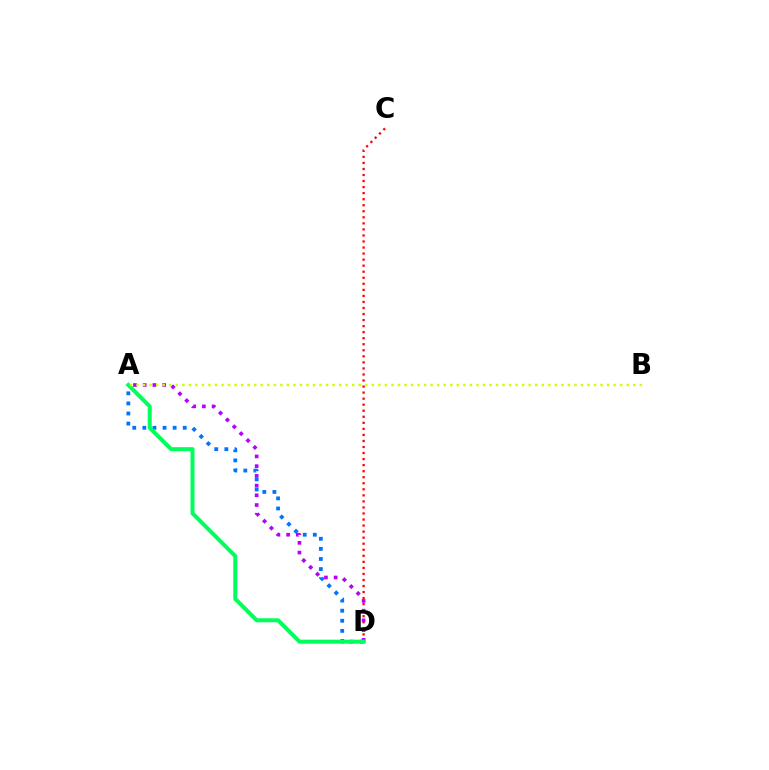{('C', 'D'): [{'color': '#ff0000', 'line_style': 'dotted', 'thickness': 1.64}], ('A', 'D'): [{'color': '#0074ff', 'line_style': 'dotted', 'thickness': 2.74}, {'color': '#b900ff', 'line_style': 'dotted', 'thickness': 2.64}, {'color': '#00ff5c', 'line_style': 'solid', 'thickness': 2.89}], ('A', 'B'): [{'color': '#d1ff00', 'line_style': 'dotted', 'thickness': 1.78}]}